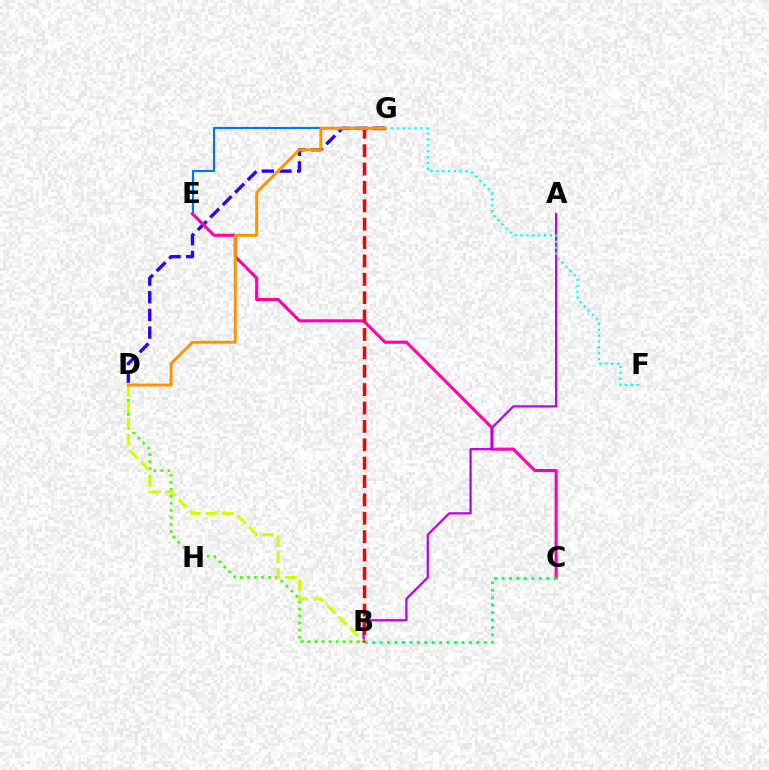{('E', 'G'): [{'color': '#0074ff', 'line_style': 'solid', 'thickness': 1.55}], ('B', 'D'): [{'color': '#3dff00', 'line_style': 'dotted', 'thickness': 1.91}, {'color': '#d1ff00', 'line_style': 'dashed', 'thickness': 2.23}], ('D', 'G'): [{'color': '#2500ff', 'line_style': 'dashed', 'thickness': 2.4}, {'color': '#ff9400', 'line_style': 'solid', 'thickness': 2.12}], ('C', 'E'): [{'color': '#ff00ac', 'line_style': 'solid', 'thickness': 2.22}], ('A', 'B'): [{'color': '#b900ff', 'line_style': 'solid', 'thickness': 1.61}], ('F', 'G'): [{'color': '#00fff6', 'line_style': 'dotted', 'thickness': 1.6}], ('B', 'G'): [{'color': '#ff0000', 'line_style': 'dashed', 'thickness': 2.5}], ('B', 'C'): [{'color': '#00ff5c', 'line_style': 'dotted', 'thickness': 2.02}]}